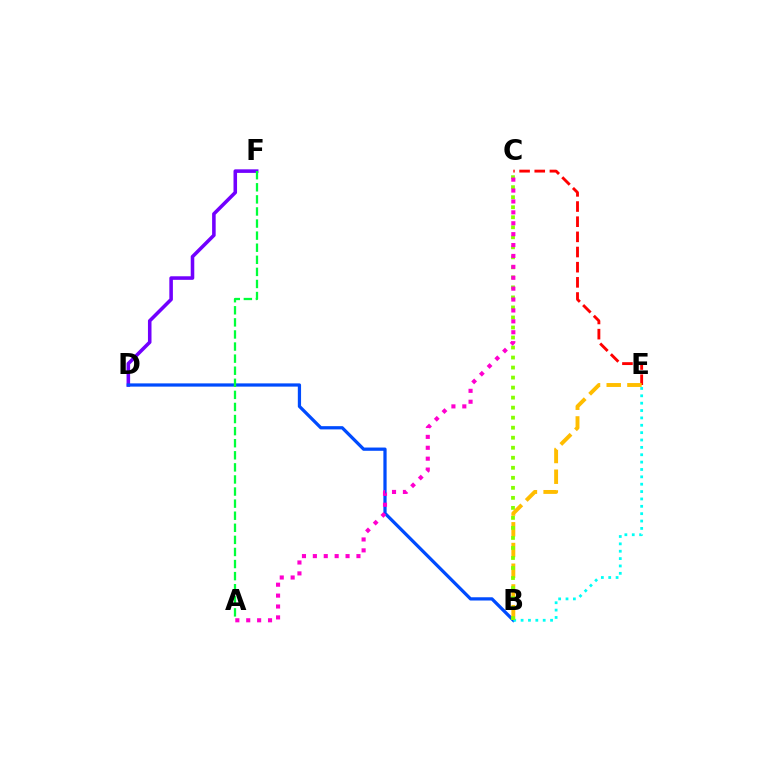{('D', 'F'): [{'color': '#7200ff', 'line_style': 'solid', 'thickness': 2.56}], ('B', 'D'): [{'color': '#004bff', 'line_style': 'solid', 'thickness': 2.34}], ('A', 'F'): [{'color': '#00ff39', 'line_style': 'dashed', 'thickness': 1.64}], ('C', 'E'): [{'color': '#ff0000', 'line_style': 'dashed', 'thickness': 2.06}], ('B', 'E'): [{'color': '#00fff6', 'line_style': 'dotted', 'thickness': 2.0}, {'color': '#ffbd00', 'line_style': 'dashed', 'thickness': 2.81}], ('B', 'C'): [{'color': '#84ff00', 'line_style': 'dotted', 'thickness': 2.72}], ('A', 'C'): [{'color': '#ff00cf', 'line_style': 'dotted', 'thickness': 2.96}]}